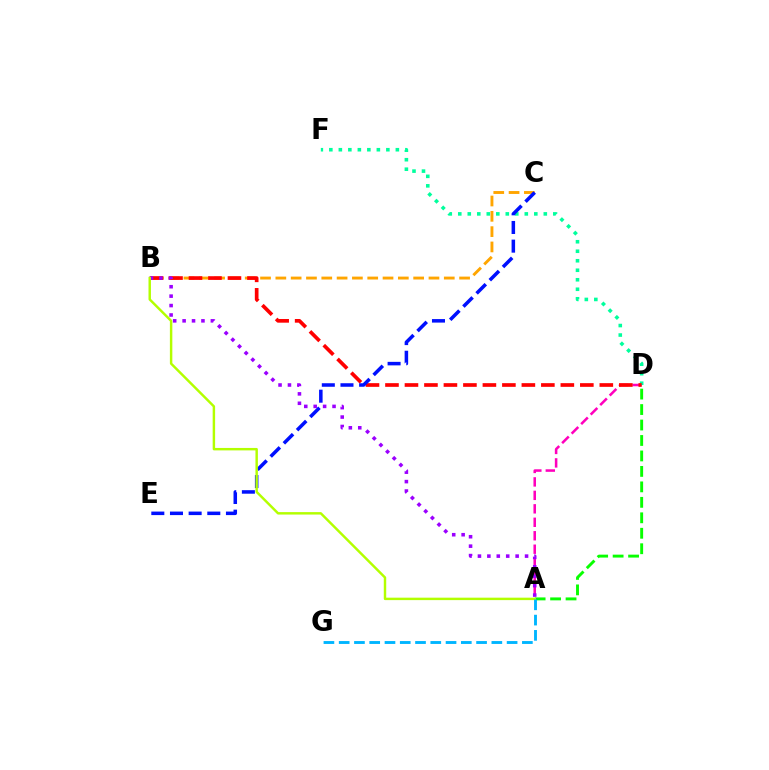{('A', 'D'): [{'color': '#ff00bd', 'line_style': 'dashed', 'thickness': 1.83}, {'color': '#08ff00', 'line_style': 'dashed', 'thickness': 2.1}], ('B', 'C'): [{'color': '#ffa500', 'line_style': 'dashed', 'thickness': 2.08}], ('D', 'F'): [{'color': '#00ff9d', 'line_style': 'dotted', 'thickness': 2.58}], ('B', 'D'): [{'color': '#ff0000', 'line_style': 'dashed', 'thickness': 2.65}], ('C', 'E'): [{'color': '#0010ff', 'line_style': 'dashed', 'thickness': 2.53}], ('A', 'B'): [{'color': '#9b00ff', 'line_style': 'dotted', 'thickness': 2.56}, {'color': '#b3ff00', 'line_style': 'solid', 'thickness': 1.76}], ('A', 'G'): [{'color': '#00b5ff', 'line_style': 'dashed', 'thickness': 2.07}]}